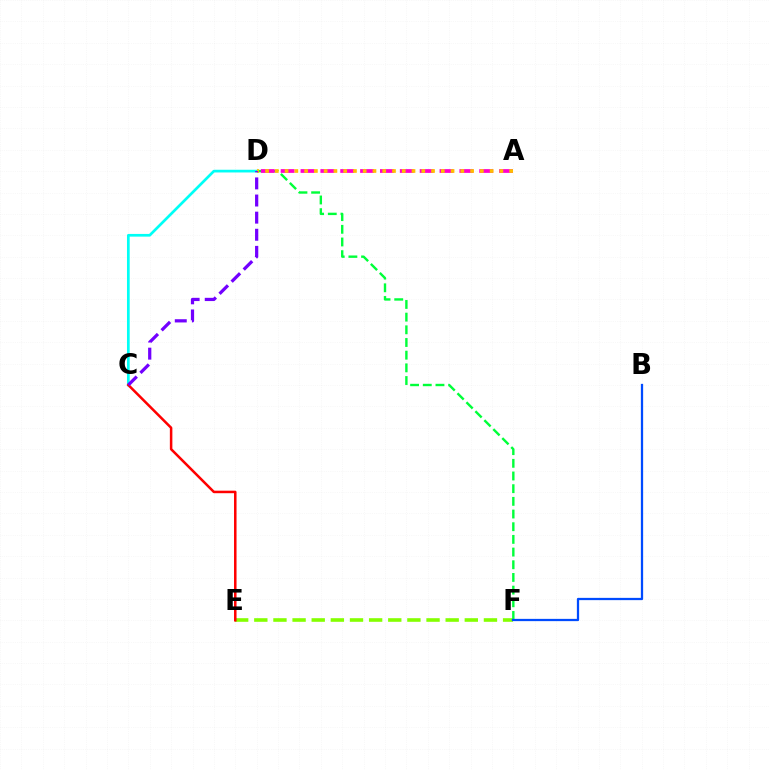{('E', 'F'): [{'color': '#84ff00', 'line_style': 'dashed', 'thickness': 2.6}], ('C', 'D'): [{'color': '#00fff6', 'line_style': 'solid', 'thickness': 1.95}, {'color': '#7200ff', 'line_style': 'dashed', 'thickness': 2.33}], ('D', 'F'): [{'color': '#00ff39', 'line_style': 'dashed', 'thickness': 1.72}], ('A', 'D'): [{'color': '#ff00cf', 'line_style': 'dashed', 'thickness': 2.7}, {'color': '#ffbd00', 'line_style': 'dotted', 'thickness': 2.65}], ('C', 'E'): [{'color': '#ff0000', 'line_style': 'solid', 'thickness': 1.81}], ('B', 'F'): [{'color': '#004bff', 'line_style': 'solid', 'thickness': 1.63}]}